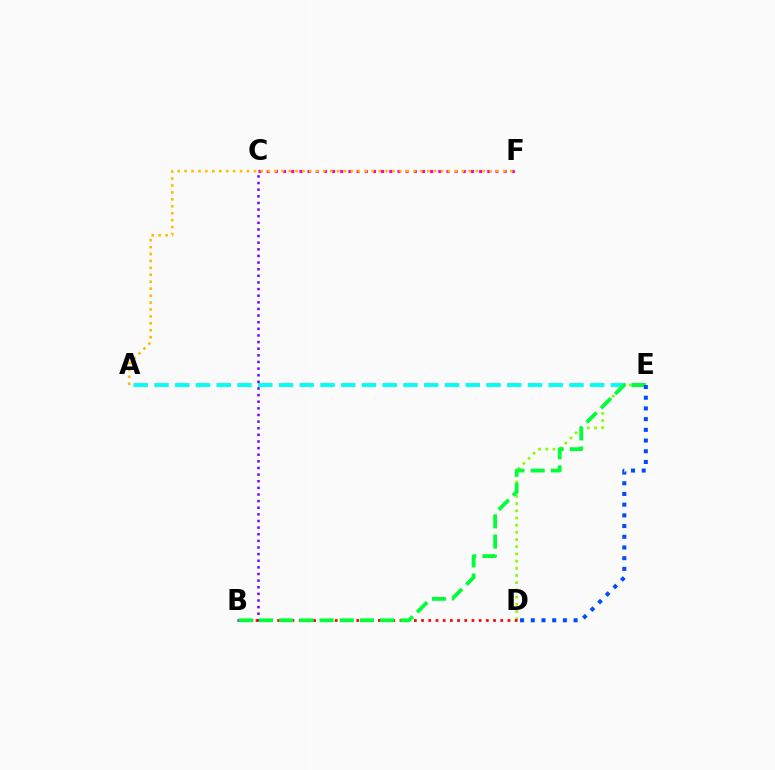{('C', 'F'): [{'color': '#ff00cf', 'line_style': 'dotted', 'thickness': 2.22}], ('A', 'E'): [{'color': '#00fff6', 'line_style': 'dashed', 'thickness': 2.82}], ('D', 'E'): [{'color': '#84ff00', 'line_style': 'dotted', 'thickness': 1.96}, {'color': '#004bff', 'line_style': 'dotted', 'thickness': 2.91}], ('B', 'C'): [{'color': '#7200ff', 'line_style': 'dotted', 'thickness': 1.8}], ('B', 'D'): [{'color': '#ff0000', 'line_style': 'dotted', 'thickness': 1.96}], ('B', 'E'): [{'color': '#00ff39', 'line_style': 'dashed', 'thickness': 2.74}], ('A', 'F'): [{'color': '#ffbd00', 'line_style': 'dotted', 'thickness': 1.88}]}